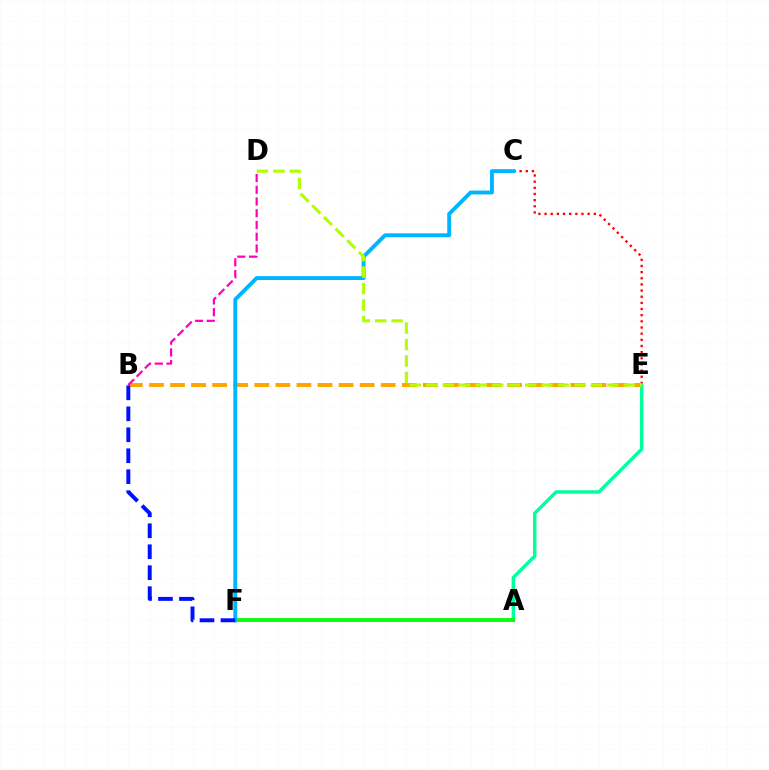{('C', 'E'): [{'color': '#ff0000', 'line_style': 'dotted', 'thickness': 1.67}], ('A', 'F'): [{'color': '#9b00ff', 'line_style': 'solid', 'thickness': 1.7}, {'color': '#08ff00', 'line_style': 'solid', 'thickness': 2.69}], ('A', 'E'): [{'color': '#00ff9d', 'line_style': 'solid', 'thickness': 2.46}], ('B', 'E'): [{'color': '#ffa500', 'line_style': 'dashed', 'thickness': 2.86}], ('B', 'D'): [{'color': '#ff00bd', 'line_style': 'dashed', 'thickness': 1.6}], ('C', 'F'): [{'color': '#00b5ff', 'line_style': 'solid', 'thickness': 2.8}], ('D', 'E'): [{'color': '#b3ff00', 'line_style': 'dashed', 'thickness': 2.24}], ('B', 'F'): [{'color': '#0010ff', 'line_style': 'dashed', 'thickness': 2.85}]}